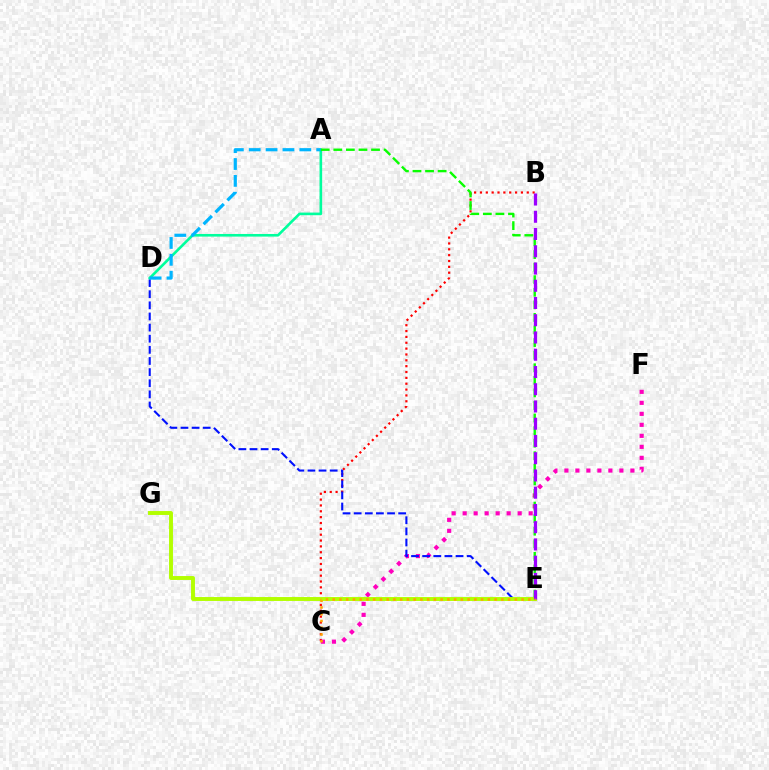{('B', 'C'): [{'color': '#ff0000', 'line_style': 'dotted', 'thickness': 1.59}], ('C', 'F'): [{'color': '#ff00bd', 'line_style': 'dotted', 'thickness': 2.99}], ('D', 'E'): [{'color': '#0010ff', 'line_style': 'dashed', 'thickness': 1.51}], ('A', 'D'): [{'color': '#00ff9d', 'line_style': 'solid', 'thickness': 1.89}, {'color': '#00b5ff', 'line_style': 'dashed', 'thickness': 2.29}], ('A', 'E'): [{'color': '#08ff00', 'line_style': 'dashed', 'thickness': 1.71}], ('E', 'G'): [{'color': '#b3ff00', 'line_style': 'solid', 'thickness': 2.82}], ('B', 'E'): [{'color': '#9b00ff', 'line_style': 'dashed', 'thickness': 2.34}], ('C', 'E'): [{'color': '#ffa500', 'line_style': 'dotted', 'thickness': 1.83}]}